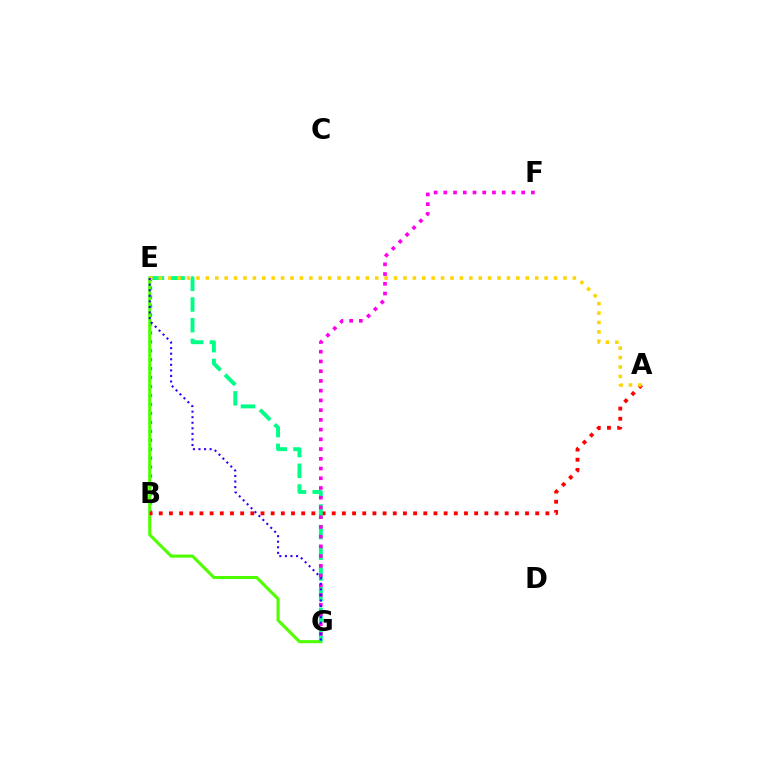{('B', 'E'): [{'color': '#009eff', 'line_style': 'dotted', 'thickness': 2.43}], ('E', 'G'): [{'color': '#4fff00', 'line_style': 'solid', 'thickness': 2.21}, {'color': '#00ff86', 'line_style': 'dashed', 'thickness': 2.81}, {'color': '#3700ff', 'line_style': 'dotted', 'thickness': 1.51}], ('A', 'B'): [{'color': '#ff0000', 'line_style': 'dotted', 'thickness': 2.76}], ('F', 'G'): [{'color': '#ff00ed', 'line_style': 'dotted', 'thickness': 2.64}], ('A', 'E'): [{'color': '#ffd500', 'line_style': 'dotted', 'thickness': 2.56}]}